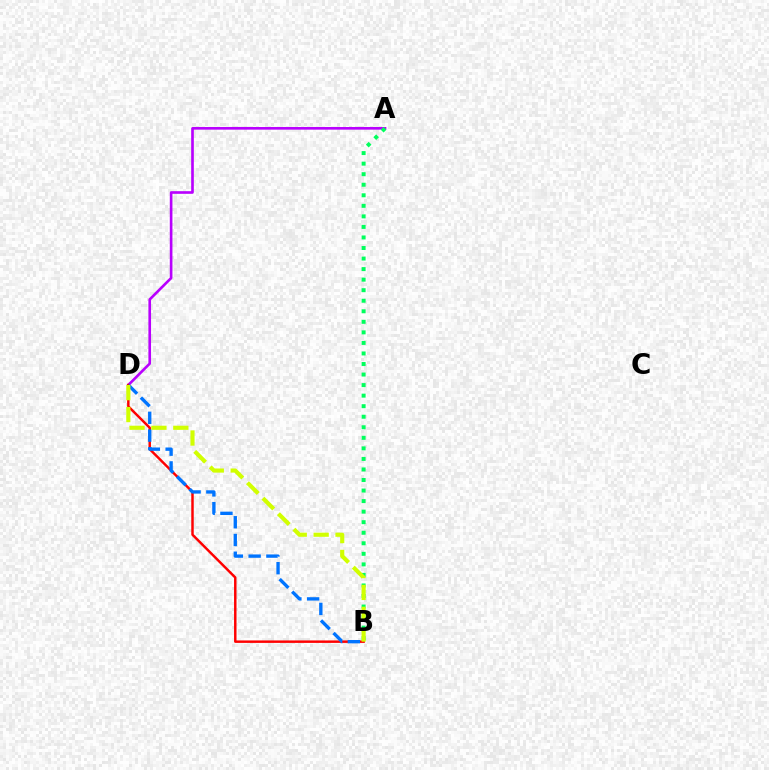{('A', 'D'): [{'color': '#b900ff', 'line_style': 'solid', 'thickness': 1.9}], ('B', 'D'): [{'color': '#ff0000', 'line_style': 'solid', 'thickness': 1.77}, {'color': '#0074ff', 'line_style': 'dashed', 'thickness': 2.41}, {'color': '#d1ff00', 'line_style': 'dashed', 'thickness': 2.98}], ('A', 'B'): [{'color': '#00ff5c', 'line_style': 'dotted', 'thickness': 2.87}]}